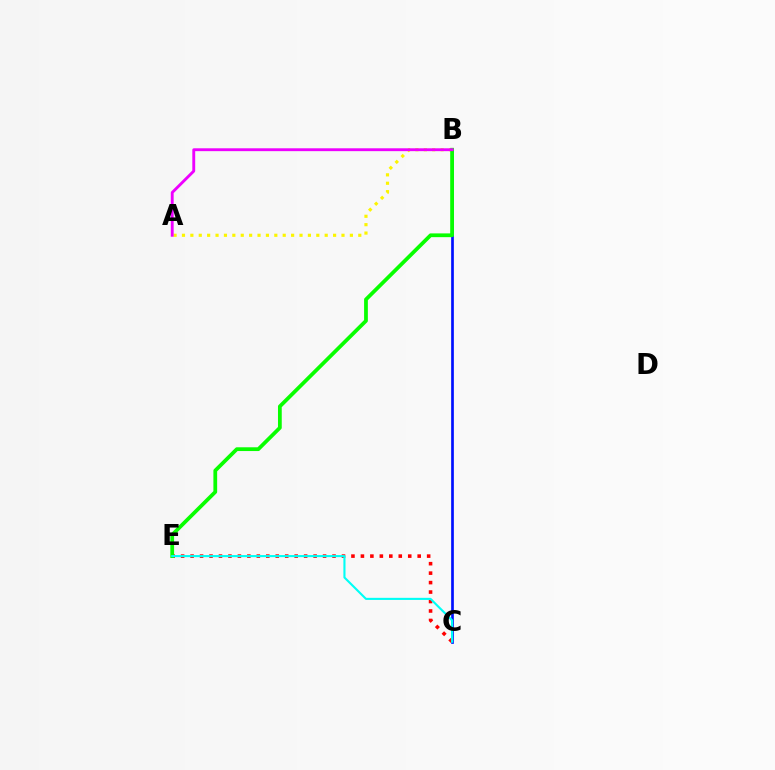{('A', 'B'): [{'color': '#fcf500', 'line_style': 'dotted', 'thickness': 2.28}, {'color': '#ee00ff', 'line_style': 'solid', 'thickness': 2.06}], ('B', 'C'): [{'color': '#0010ff', 'line_style': 'solid', 'thickness': 1.94}], ('C', 'E'): [{'color': '#ff0000', 'line_style': 'dotted', 'thickness': 2.57}, {'color': '#00fff6', 'line_style': 'solid', 'thickness': 1.52}], ('B', 'E'): [{'color': '#08ff00', 'line_style': 'solid', 'thickness': 2.71}]}